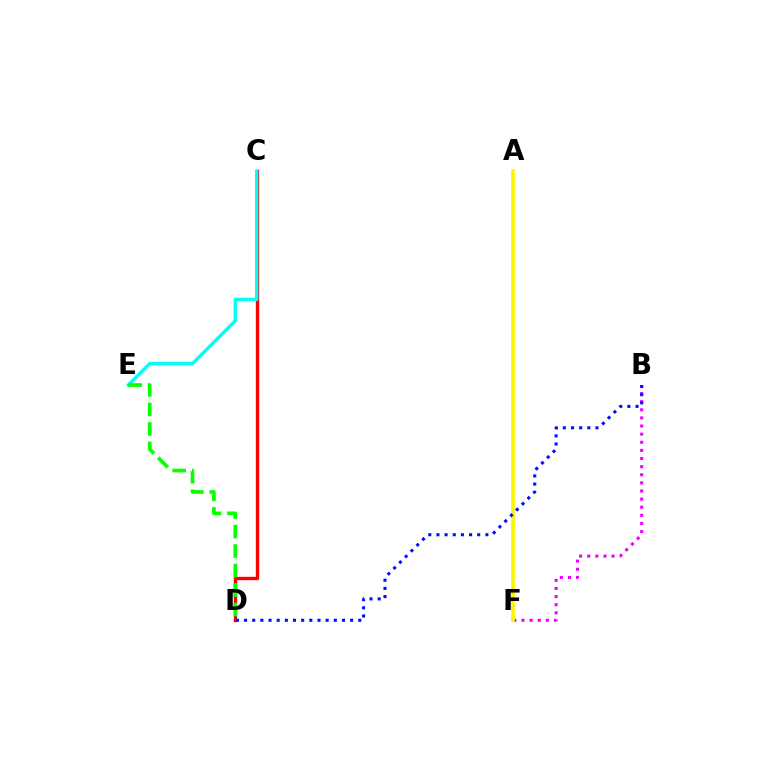{('B', 'F'): [{'color': '#ee00ff', 'line_style': 'dotted', 'thickness': 2.21}], ('C', 'D'): [{'color': '#ff0000', 'line_style': 'solid', 'thickness': 2.42}], ('C', 'E'): [{'color': '#00fff6', 'line_style': 'solid', 'thickness': 2.45}], ('A', 'F'): [{'color': '#fcf500', 'line_style': 'solid', 'thickness': 2.61}], ('B', 'D'): [{'color': '#0010ff', 'line_style': 'dotted', 'thickness': 2.22}], ('D', 'E'): [{'color': '#08ff00', 'line_style': 'dashed', 'thickness': 2.65}]}